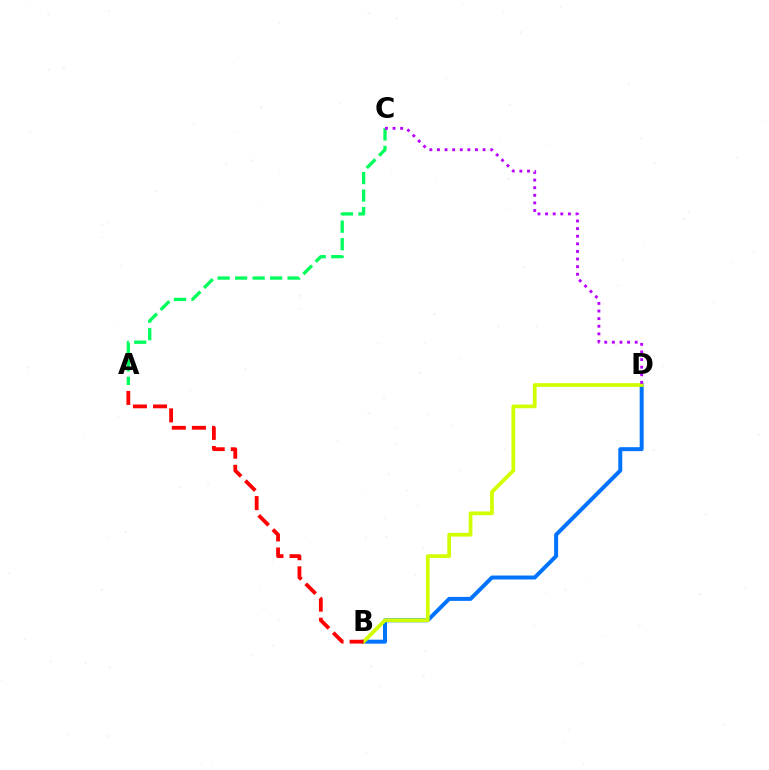{('A', 'C'): [{'color': '#00ff5c', 'line_style': 'dashed', 'thickness': 2.38}], ('B', 'D'): [{'color': '#0074ff', 'line_style': 'solid', 'thickness': 2.86}, {'color': '#d1ff00', 'line_style': 'solid', 'thickness': 2.69}], ('C', 'D'): [{'color': '#b900ff', 'line_style': 'dotted', 'thickness': 2.07}], ('A', 'B'): [{'color': '#ff0000', 'line_style': 'dashed', 'thickness': 2.73}]}